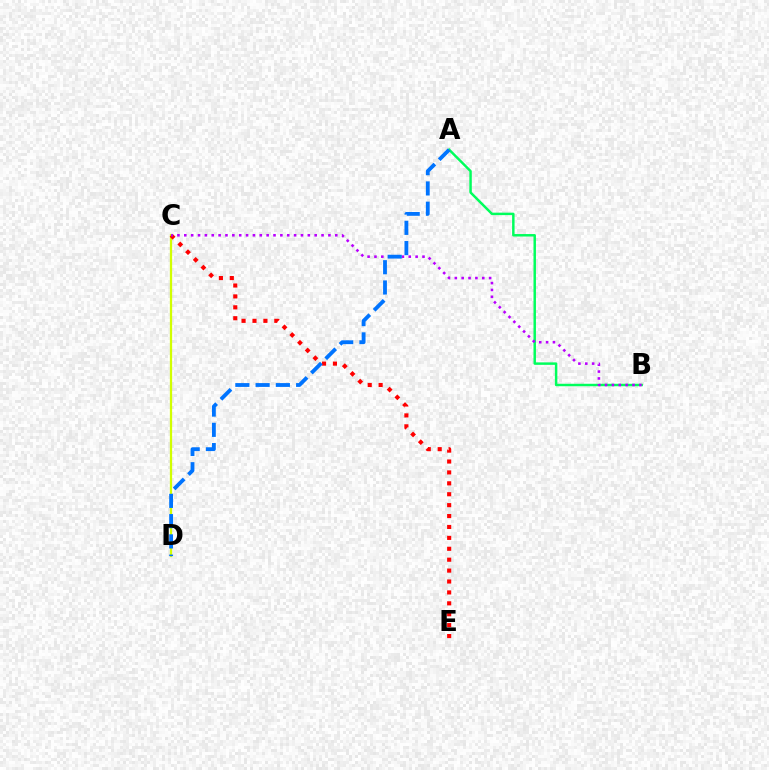{('C', 'D'): [{'color': '#d1ff00', 'line_style': 'solid', 'thickness': 1.62}], ('A', 'B'): [{'color': '#00ff5c', 'line_style': 'solid', 'thickness': 1.77}], ('C', 'E'): [{'color': '#ff0000', 'line_style': 'dotted', 'thickness': 2.96}], ('B', 'C'): [{'color': '#b900ff', 'line_style': 'dotted', 'thickness': 1.86}], ('A', 'D'): [{'color': '#0074ff', 'line_style': 'dashed', 'thickness': 2.75}]}